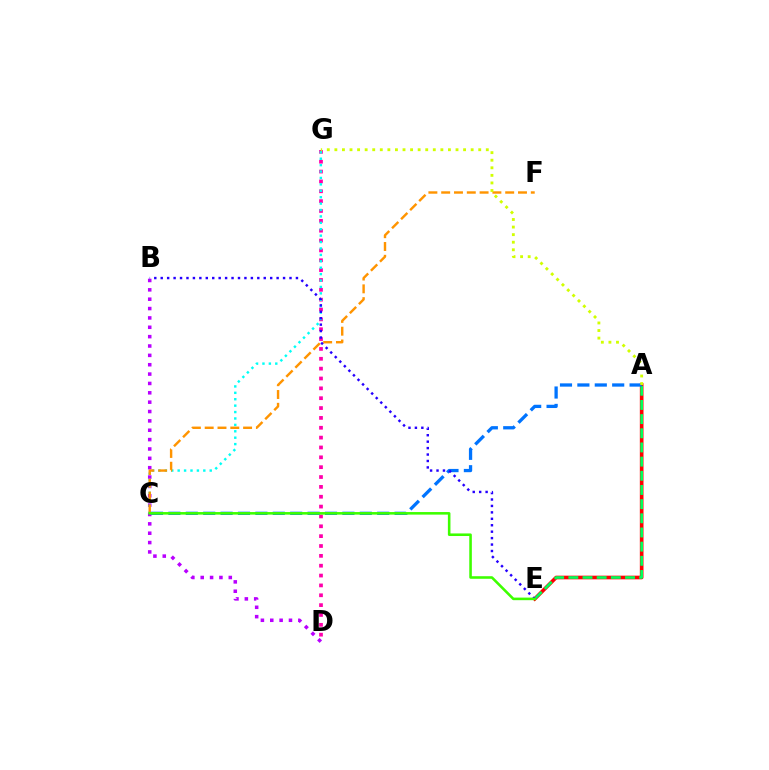{('D', 'G'): [{'color': '#ff00ac', 'line_style': 'dotted', 'thickness': 2.68}], ('B', 'D'): [{'color': '#b900ff', 'line_style': 'dotted', 'thickness': 2.54}], ('A', 'E'): [{'color': '#ff0000', 'line_style': 'solid', 'thickness': 2.63}, {'color': '#00ff5c', 'line_style': 'dashed', 'thickness': 1.93}], ('C', 'G'): [{'color': '#00fff6', 'line_style': 'dotted', 'thickness': 1.74}], ('C', 'F'): [{'color': '#ff9400', 'line_style': 'dashed', 'thickness': 1.74}], ('A', 'C'): [{'color': '#0074ff', 'line_style': 'dashed', 'thickness': 2.36}], ('A', 'G'): [{'color': '#d1ff00', 'line_style': 'dotted', 'thickness': 2.06}], ('B', 'E'): [{'color': '#2500ff', 'line_style': 'dotted', 'thickness': 1.75}], ('C', 'E'): [{'color': '#3dff00', 'line_style': 'solid', 'thickness': 1.85}]}